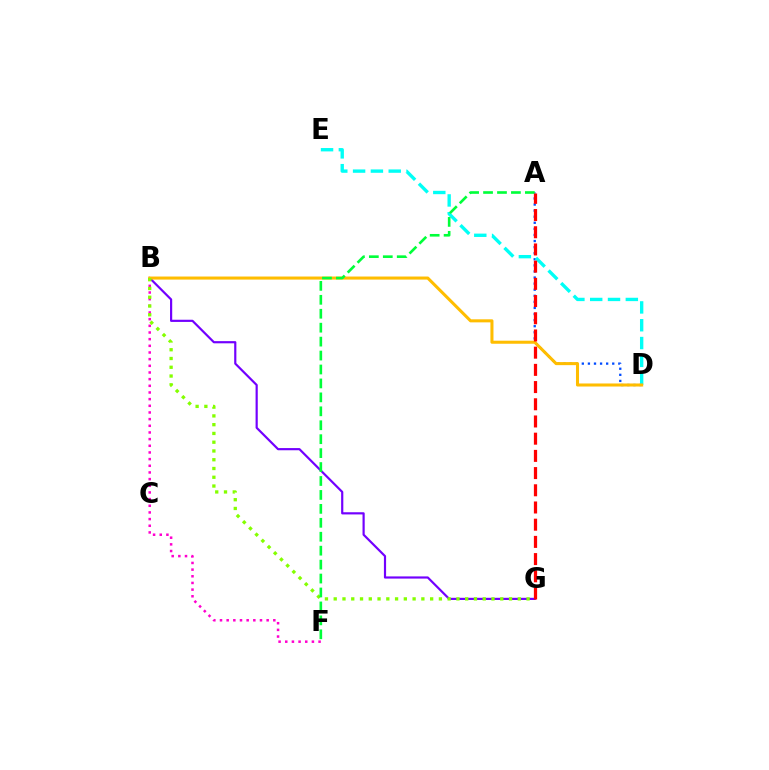{('B', 'F'): [{'color': '#ff00cf', 'line_style': 'dotted', 'thickness': 1.81}], ('B', 'G'): [{'color': '#7200ff', 'line_style': 'solid', 'thickness': 1.57}, {'color': '#84ff00', 'line_style': 'dotted', 'thickness': 2.38}], ('A', 'D'): [{'color': '#004bff', 'line_style': 'dotted', 'thickness': 1.65}], ('D', 'E'): [{'color': '#00fff6', 'line_style': 'dashed', 'thickness': 2.42}], ('B', 'D'): [{'color': '#ffbd00', 'line_style': 'solid', 'thickness': 2.2}], ('A', 'F'): [{'color': '#00ff39', 'line_style': 'dashed', 'thickness': 1.89}], ('A', 'G'): [{'color': '#ff0000', 'line_style': 'dashed', 'thickness': 2.34}]}